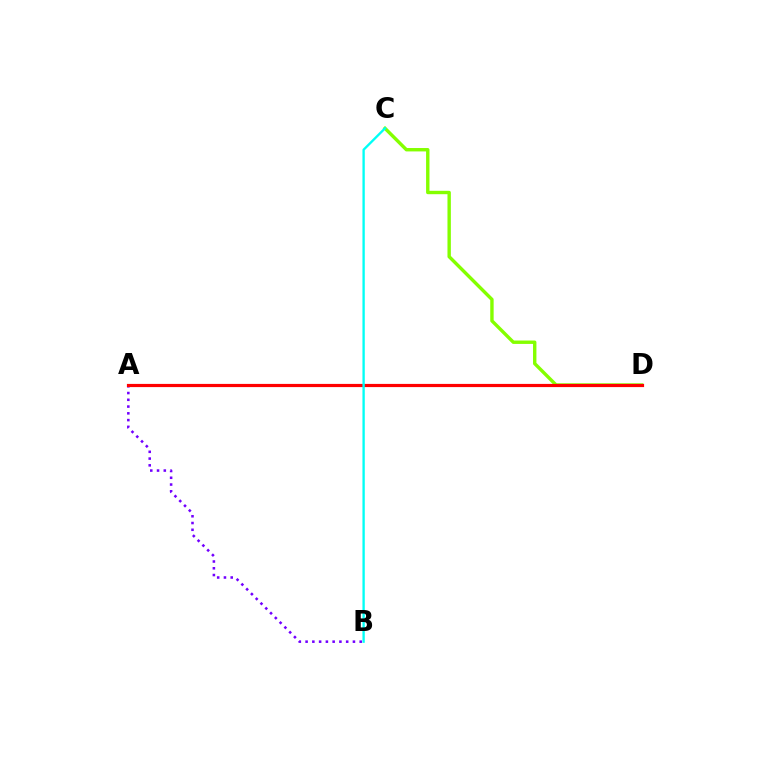{('A', 'B'): [{'color': '#7200ff', 'line_style': 'dotted', 'thickness': 1.84}], ('C', 'D'): [{'color': '#84ff00', 'line_style': 'solid', 'thickness': 2.45}], ('A', 'D'): [{'color': '#ff0000', 'line_style': 'solid', 'thickness': 2.29}], ('B', 'C'): [{'color': '#00fff6', 'line_style': 'solid', 'thickness': 1.68}]}